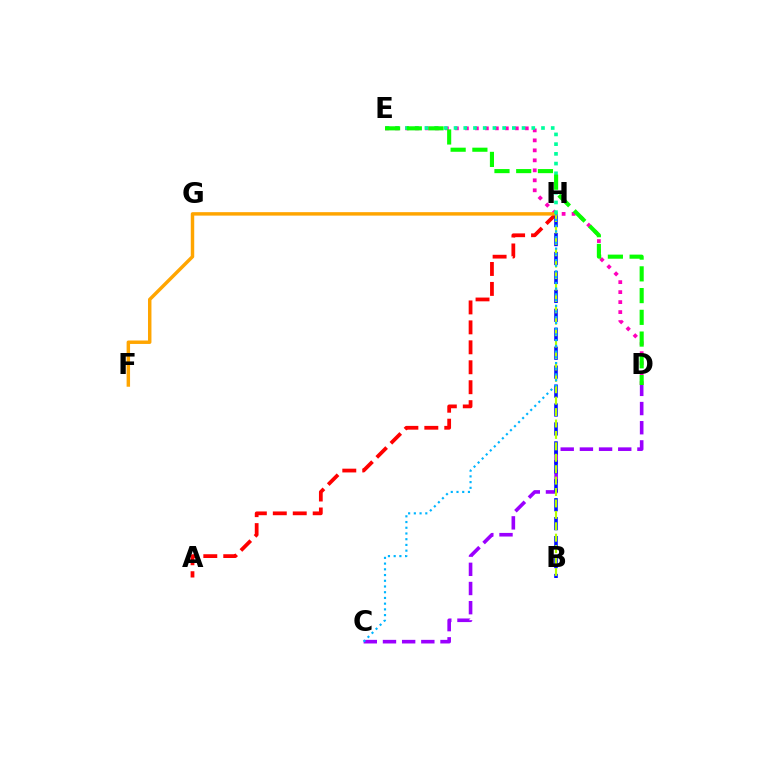{('C', 'D'): [{'color': '#9b00ff', 'line_style': 'dashed', 'thickness': 2.61}], ('A', 'H'): [{'color': '#ff0000', 'line_style': 'dashed', 'thickness': 2.71}], ('B', 'H'): [{'color': '#0010ff', 'line_style': 'dashed', 'thickness': 2.57}, {'color': '#b3ff00', 'line_style': 'dashed', 'thickness': 1.55}], ('D', 'E'): [{'color': '#ff00bd', 'line_style': 'dotted', 'thickness': 2.71}, {'color': '#08ff00', 'line_style': 'dashed', 'thickness': 2.95}], ('F', 'H'): [{'color': '#ffa500', 'line_style': 'solid', 'thickness': 2.48}], ('E', 'H'): [{'color': '#00ff9d', 'line_style': 'dotted', 'thickness': 2.64}], ('C', 'H'): [{'color': '#00b5ff', 'line_style': 'dotted', 'thickness': 1.55}]}